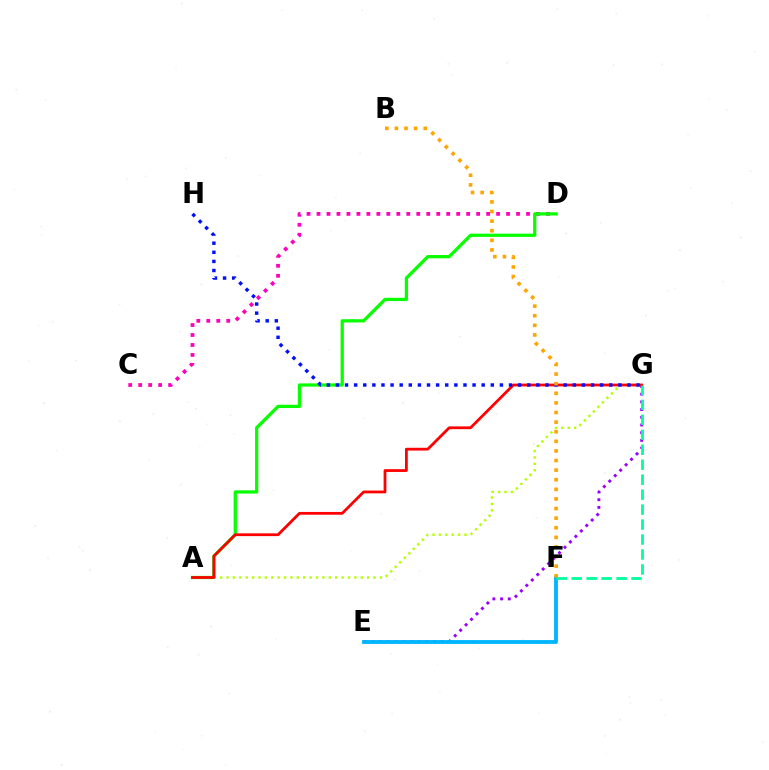{('A', 'G'): [{'color': '#b3ff00', 'line_style': 'dotted', 'thickness': 1.74}, {'color': '#ff0000', 'line_style': 'solid', 'thickness': 2.0}], ('C', 'D'): [{'color': '#ff00bd', 'line_style': 'dotted', 'thickness': 2.71}], ('E', 'G'): [{'color': '#9b00ff', 'line_style': 'dotted', 'thickness': 2.09}], ('E', 'F'): [{'color': '#00b5ff', 'line_style': 'solid', 'thickness': 2.76}], ('A', 'D'): [{'color': '#08ff00', 'line_style': 'solid', 'thickness': 2.34}], ('F', 'G'): [{'color': '#00ff9d', 'line_style': 'dashed', 'thickness': 2.03}], ('G', 'H'): [{'color': '#0010ff', 'line_style': 'dotted', 'thickness': 2.48}], ('B', 'F'): [{'color': '#ffa500', 'line_style': 'dotted', 'thickness': 2.61}]}